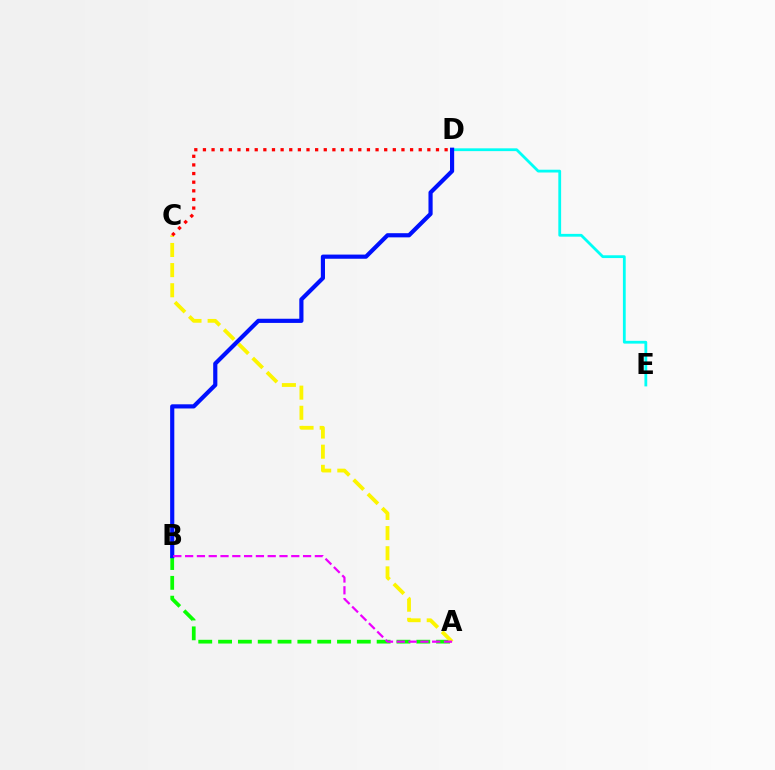{('D', 'E'): [{'color': '#00fff6', 'line_style': 'solid', 'thickness': 2.01}], ('A', 'B'): [{'color': '#08ff00', 'line_style': 'dashed', 'thickness': 2.69}, {'color': '#ee00ff', 'line_style': 'dashed', 'thickness': 1.6}], ('A', 'C'): [{'color': '#fcf500', 'line_style': 'dashed', 'thickness': 2.74}], ('B', 'D'): [{'color': '#0010ff', 'line_style': 'solid', 'thickness': 3.0}], ('C', 'D'): [{'color': '#ff0000', 'line_style': 'dotted', 'thickness': 2.35}]}